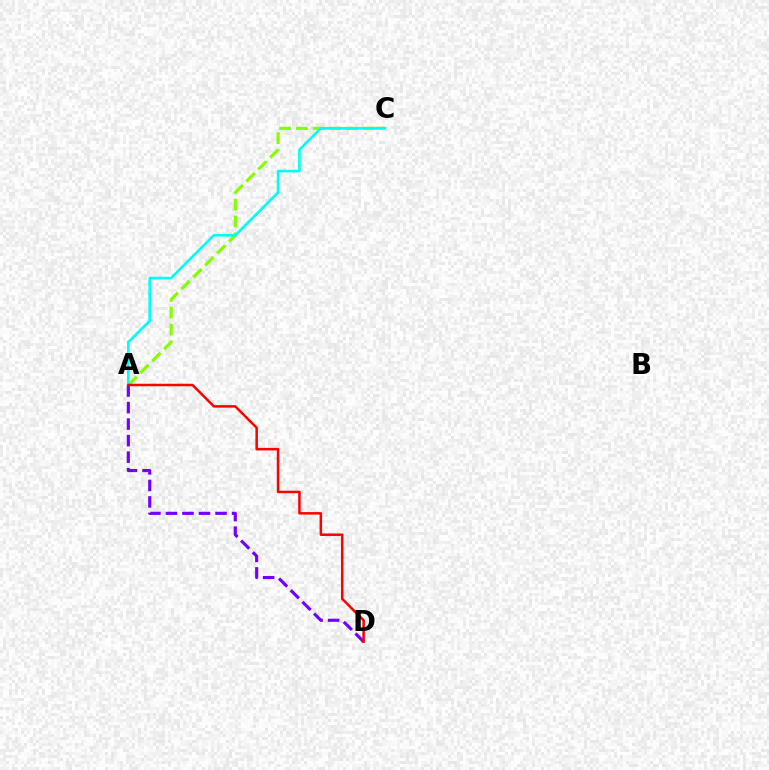{('A', 'C'): [{'color': '#84ff00', 'line_style': 'dashed', 'thickness': 2.29}, {'color': '#00fff6', 'line_style': 'solid', 'thickness': 1.9}], ('A', 'D'): [{'color': '#7200ff', 'line_style': 'dashed', 'thickness': 2.25}, {'color': '#ff0000', 'line_style': 'solid', 'thickness': 1.81}]}